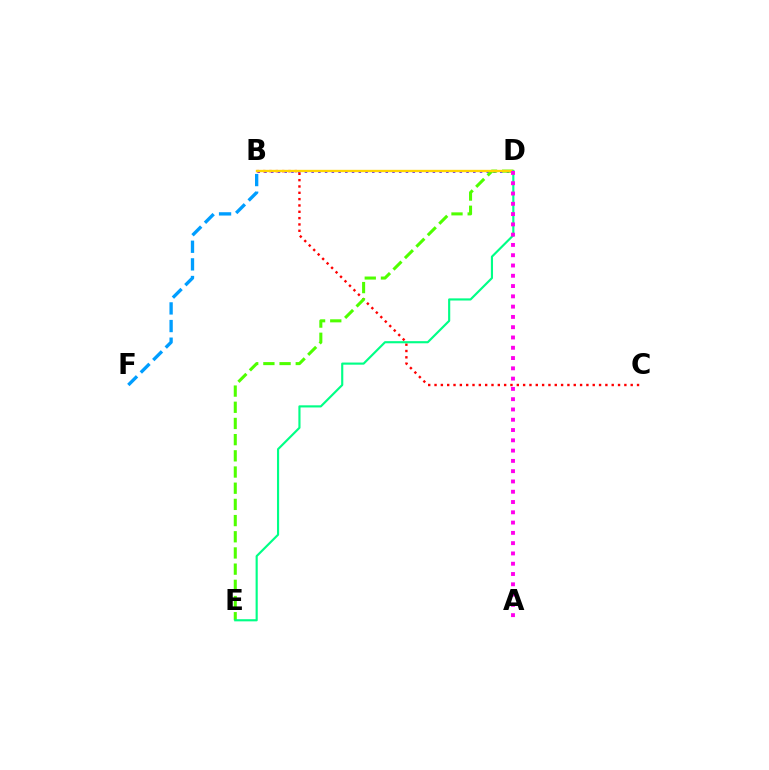{('B', 'D'): [{'color': '#3700ff', 'line_style': 'dotted', 'thickness': 1.83}, {'color': '#ffd500', 'line_style': 'solid', 'thickness': 1.68}], ('B', 'C'): [{'color': '#ff0000', 'line_style': 'dotted', 'thickness': 1.72}], ('D', 'E'): [{'color': '#4fff00', 'line_style': 'dashed', 'thickness': 2.2}, {'color': '#00ff86', 'line_style': 'solid', 'thickness': 1.54}], ('B', 'F'): [{'color': '#009eff', 'line_style': 'dashed', 'thickness': 2.4}], ('A', 'D'): [{'color': '#ff00ed', 'line_style': 'dotted', 'thickness': 2.79}]}